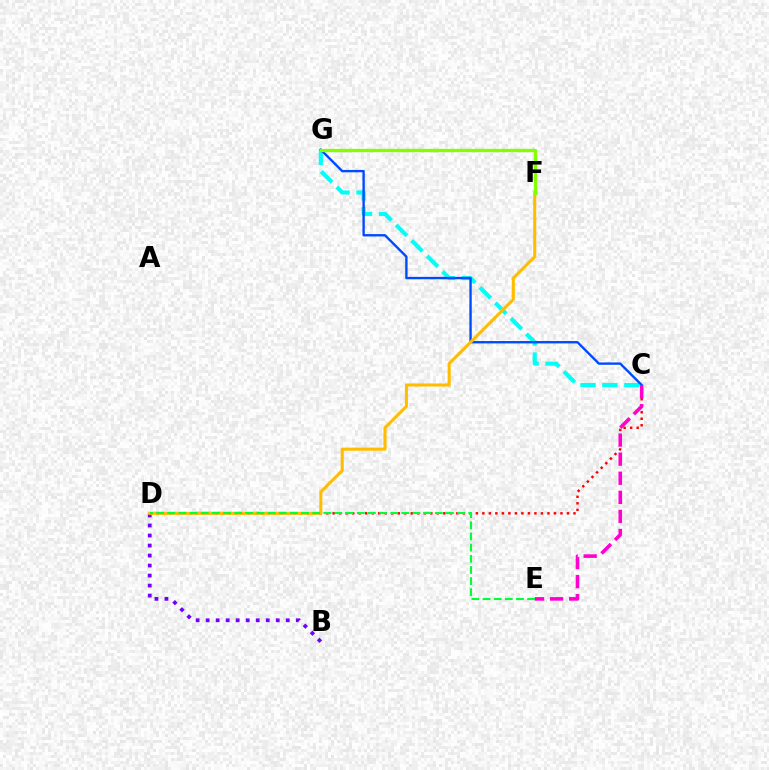{('C', 'D'): [{'color': '#ff0000', 'line_style': 'dotted', 'thickness': 1.77}], ('B', 'D'): [{'color': '#7200ff', 'line_style': 'dotted', 'thickness': 2.72}], ('C', 'G'): [{'color': '#00fff6', 'line_style': 'dashed', 'thickness': 2.98}, {'color': '#004bff', 'line_style': 'solid', 'thickness': 1.71}], ('D', 'F'): [{'color': '#ffbd00', 'line_style': 'solid', 'thickness': 2.2}], ('C', 'E'): [{'color': '#ff00cf', 'line_style': 'dashed', 'thickness': 2.59}], ('D', 'E'): [{'color': '#00ff39', 'line_style': 'dashed', 'thickness': 1.51}], ('F', 'G'): [{'color': '#84ff00', 'line_style': 'solid', 'thickness': 2.39}]}